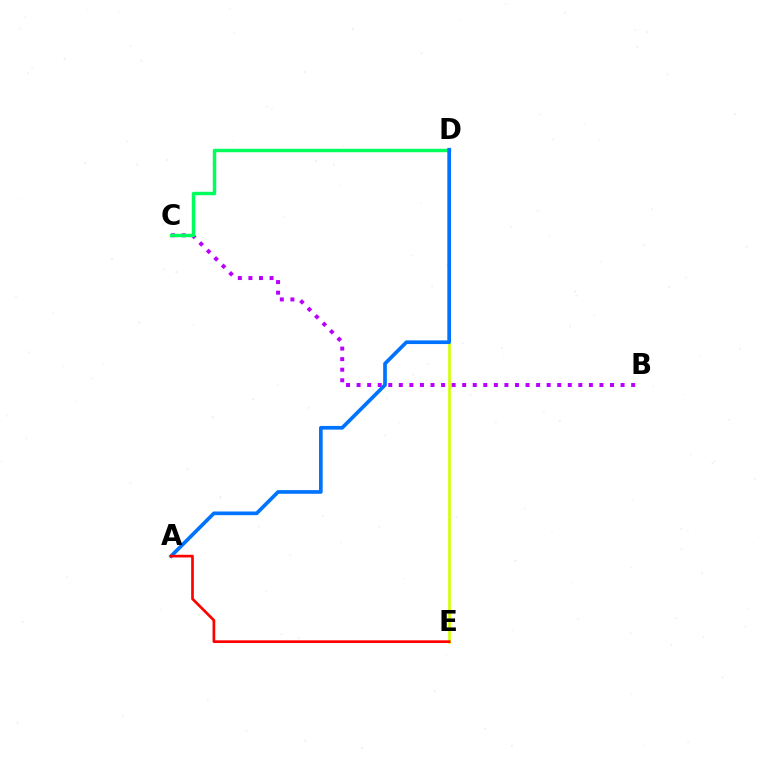{('D', 'E'): [{'color': '#d1ff00', 'line_style': 'solid', 'thickness': 1.91}], ('B', 'C'): [{'color': '#b900ff', 'line_style': 'dotted', 'thickness': 2.87}], ('C', 'D'): [{'color': '#00ff5c', 'line_style': 'solid', 'thickness': 2.48}], ('A', 'D'): [{'color': '#0074ff', 'line_style': 'solid', 'thickness': 2.65}], ('A', 'E'): [{'color': '#ff0000', 'line_style': 'solid', 'thickness': 1.94}]}